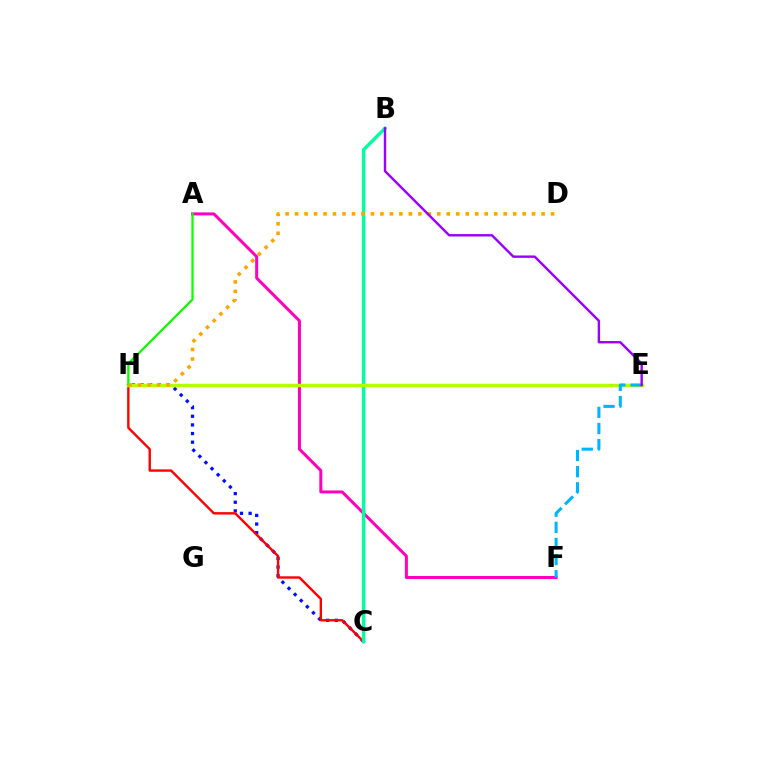{('A', 'F'): [{'color': '#ff00bd', 'line_style': 'solid', 'thickness': 2.16}], ('C', 'H'): [{'color': '#0010ff', 'line_style': 'dotted', 'thickness': 2.35}, {'color': '#ff0000', 'line_style': 'solid', 'thickness': 1.72}], ('B', 'C'): [{'color': '#00ff9d', 'line_style': 'solid', 'thickness': 2.47}], ('E', 'H'): [{'color': '#b3ff00', 'line_style': 'solid', 'thickness': 2.5}], ('A', 'H'): [{'color': '#08ff00', 'line_style': 'solid', 'thickness': 1.62}], ('D', 'H'): [{'color': '#ffa500', 'line_style': 'dotted', 'thickness': 2.58}], ('E', 'F'): [{'color': '#00b5ff', 'line_style': 'dashed', 'thickness': 2.19}], ('B', 'E'): [{'color': '#9b00ff', 'line_style': 'solid', 'thickness': 1.73}]}